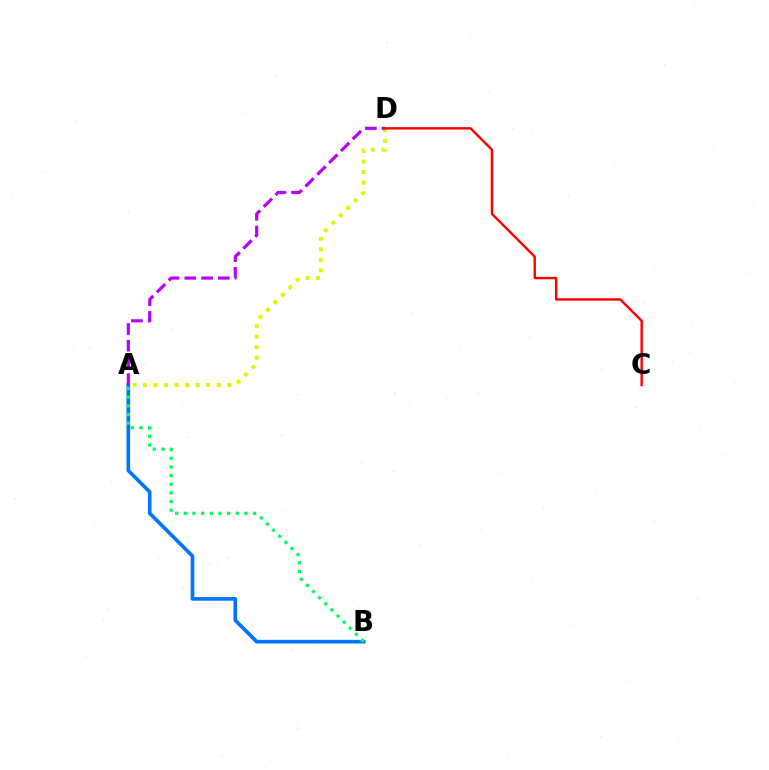{('A', 'D'): [{'color': '#d1ff00', 'line_style': 'dotted', 'thickness': 2.86}, {'color': '#b900ff', 'line_style': 'dashed', 'thickness': 2.27}], ('A', 'B'): [{'color': '#0074ff', 'line_style': 'solid', 'thickness': 2.63}, {'color': '#00ff5c', 'line_style': 'dotted', 'thickness': 2.35}], ('C', 'D'): [{'color': '#ff0000', 'line_style': 'solid', 'thickness': 1.74}]}